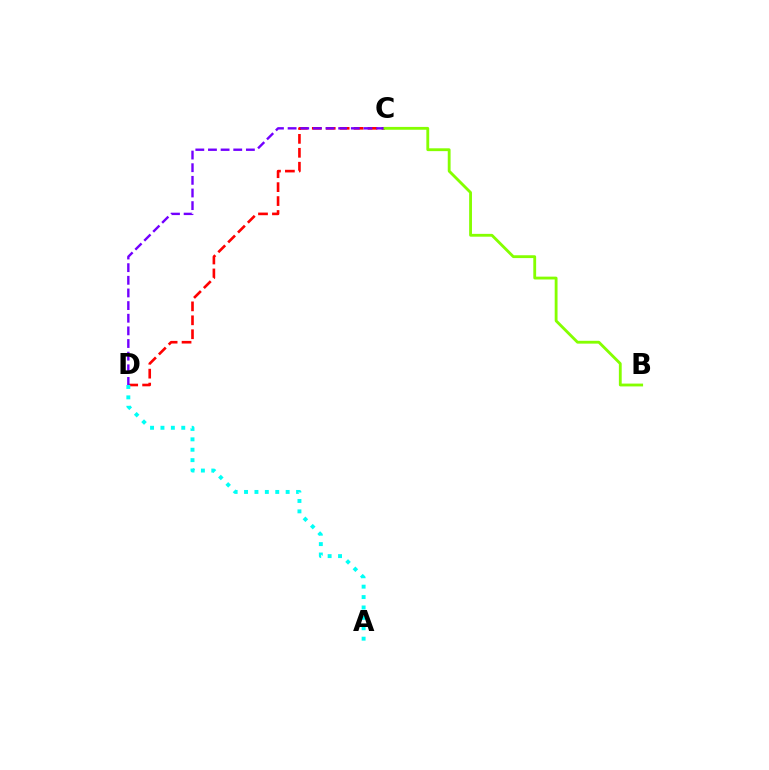{('C', 'D'): [{'color': '#ff0000', 'line_style': 'dashed', 'thickness': 1.89}, {'color': '#7200ff', 'line_style': 'dashed', 'thickness': 1.72}], ('A', 'D'): [{'color': '#00fff6', 'line_style': 'dotted', 'thickness': 2.83}], ('B', 'C'): [{'color': '#84ff00', 'line_style': 'solid', 'thickness': 2.04}]}